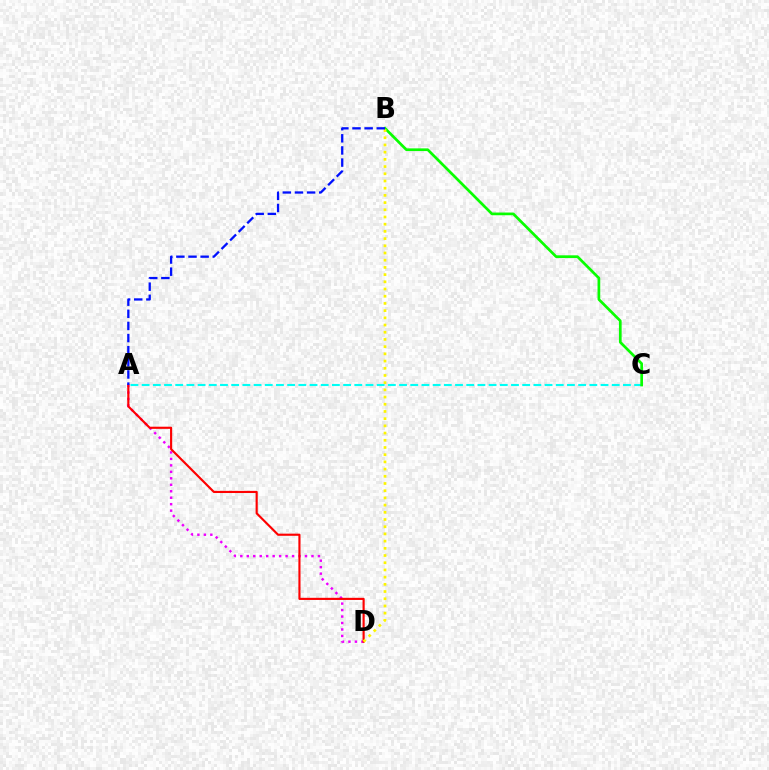{('A', 'D'): [{'color': '#ee00ff', 'line_style': 'dotted', 'thickness': 1.76}, {'color': '#ff0000', 'line_style': 'solid', 'thickness': 1.54}], ('A', 'C'): [{'color': '#00fff6', 'line_style': 'dashed', 'thickness': 1.52}], ('B', 'C'): [{'color': '#08ff00', 'line_style': 'solid', 'thickness': 1.95}], ('B', 'D'): [{'color': '#fcf500', 'line_style': 'dotted', 'thickness': 1.96}], ('A', 'B'): [{'color': '#0010ff', 'line_style': 'dashed', 'thickness': 1.65}]}